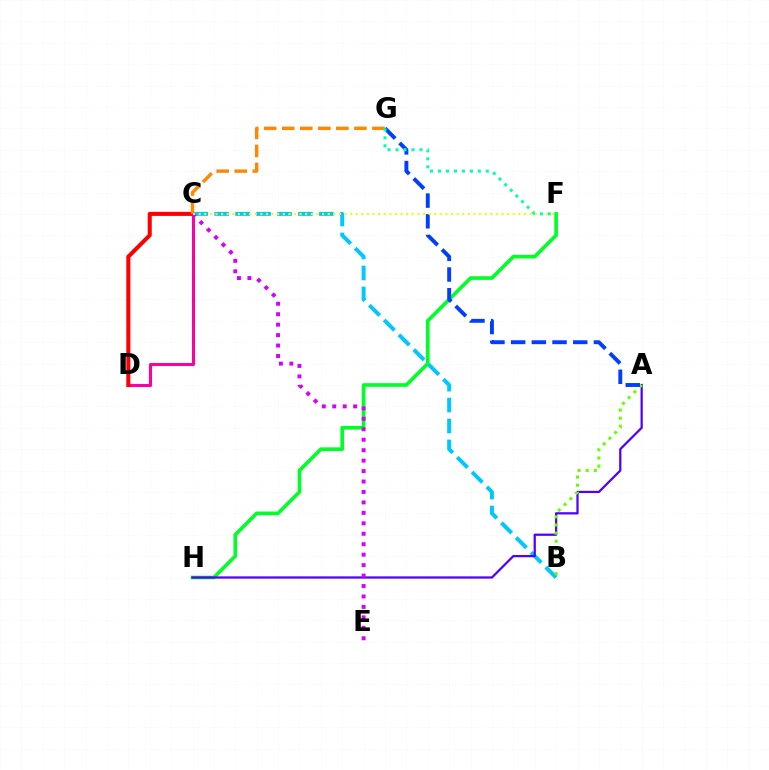{('F', 'H'): [{'color': '#00ff27', 'line_style': 'solid', 'thickness': 2.62}], ('C', 'D'): [{'color': '#ff00a0', 'line_style': 'solid', 'thickness': 2.2}, {'color': '#ff0000', 'line_style': 'solid', 'thickness': 2.91}], ('B', 'C'): [{'color': '#00c7ff', 'line_style': 'dashed', 'thickness': 2.84}], ('A', 'H'): [{'color': '#4f00ff', 'line_style': 'solid', 'thickness': 1.62}], ('C', 'G'): [{'color': '#ff8800', 'line_style': 'dashed', 'thickness': 2.45}], ('A', 'B'): [{'color': '#66ff00', 'line_style': 'dotted', 'thickness': 2.2}], ('A', 'G'): [{'color': '#003fff', 'line_style': 'dashed', 'thickness': 2.81}], ('C', 'E'): [{'color': '#d600ff', 'line_style': 'dotted', 'thickness': 2.84}], ('C', 'F'): [{'color': '#eeff00', 'line_style': 'dotted', 'thickness': 1.52}], ('F', 'G'): [{'color': '#00ffaf', 'line_style': 'dotted', 'thickness': 2.17}]}